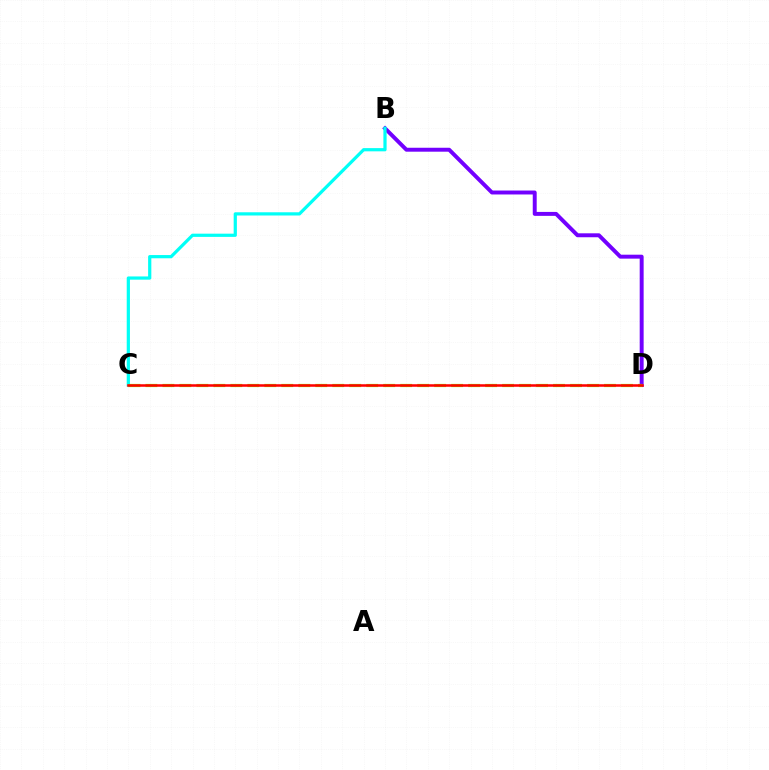{('B', 'D'): [{'color': '#7200ff', 'line_style': 'solid', 'thickness': 2.84}], ('B', 'C'): [{'color': '#00fff6', 'line_style': 'solid', 'thickness': 2.32}], ('C', 'D'): [{'color': '#84ff00', 'line_style': 'dashed', 'thickness': 2.31}, {'color': '#ff0000', 'line_style': 'solid', 'thickness': 1.83}]}